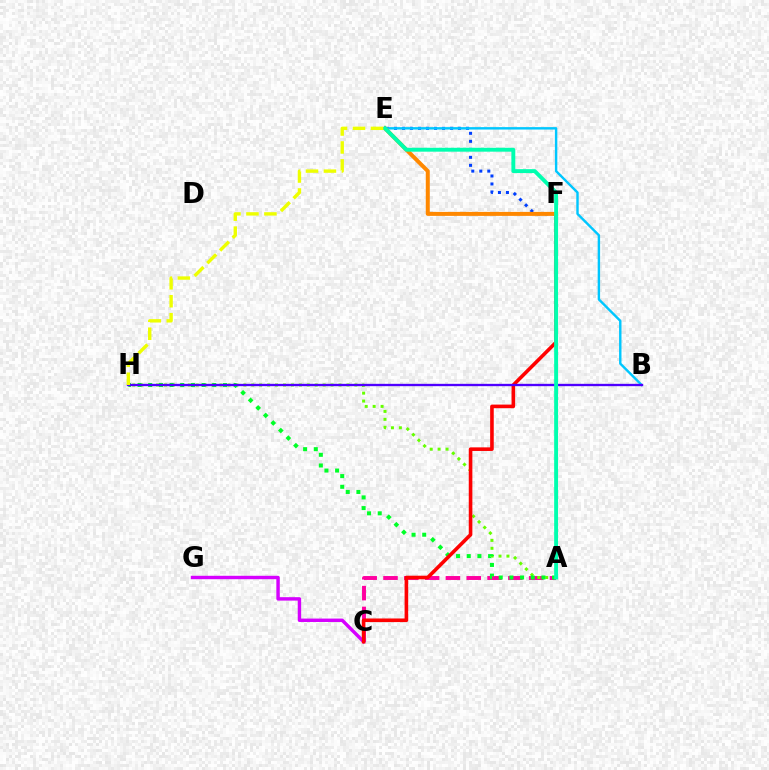{('E', 'F'): [{'color': '#003fff', 'line_style': 'dotted', 'thickness': 2.17}, {'color': '#ff8800', 'line_style': 'solid', 'thickness': 2.88}], ('A', 'C'): [{'color': '#ff00a0', 'line_style': 'dashed', 'thickness': 2.83}], ('C', 'G'): [{'color': '#d600ff', 'line_style': 'solid', 'thickness': 2.46}], ('A', 'H'): [{'color': '#66ff00', 'line_style': 'dotted', 'thickness': 2.16}, {'color': '#00ff27', 'line_style': 'dotted', 'thickness': 2.9}], ('C', 'F'): [{'color': '#ff0000', 'line_style': 'solid', 'thickness': 2.59}], ('B', 'E'): [{'color': '#00c7ff', 'line_style': 'solid', 'thickness': 1.74}], ('B', 'H'): [{'color': '#4f00ff', 'line_style': 'solid', 'thickness': 1.68}], ('A', 'E'): [{'color': '#00ffaf', 'line_style': 'solid', 'thickness': 2.81}], ('E', 'H'): [{'color': '#eeff00', 'line_style': 'dashed', 'thickness': 2.44}]}